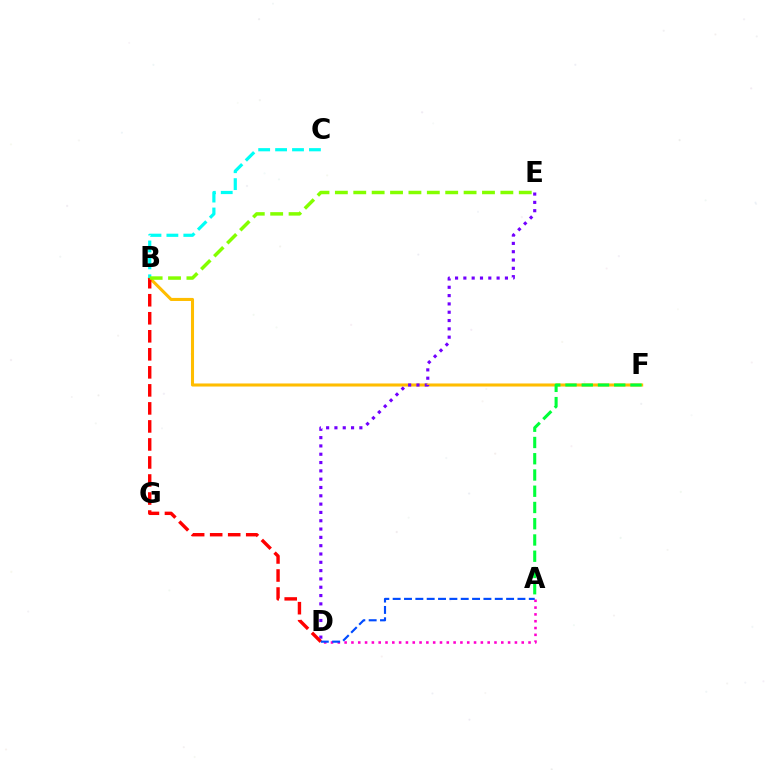{('B', 'F'): [{'color': '#ffbd00', 'line_style': 'solid', 'thickness': 2.2}], ('A', 'D'): [{'color': '#ff00cf', 'line_style': 'dotted', 'thickness': 1.85}, {'color': '#004bff', 'line_style': 'dashed', 'thickness': 1.54}], ('A', 'F'): [{'color': '#00ff39', 'line_style': 'dashed', 'thickness': 2.21}], ('D', 'E'): [{'color': '#7200ff', 'line_style': 'dotted', 'thickness': 2.26}], ('B', 'D'): [{'color': '#ff0000', 'line_style': 'dashed', 'thickness': 2.45}], ('B', 'C'): [{'color': '#00fff6', 'line_style': 'dashed', 'thickness': 2.3}], ('B', 'E'): [{'color': '#84ff00', 'line_style': 'dashed', 'thickness': 2.5}]}